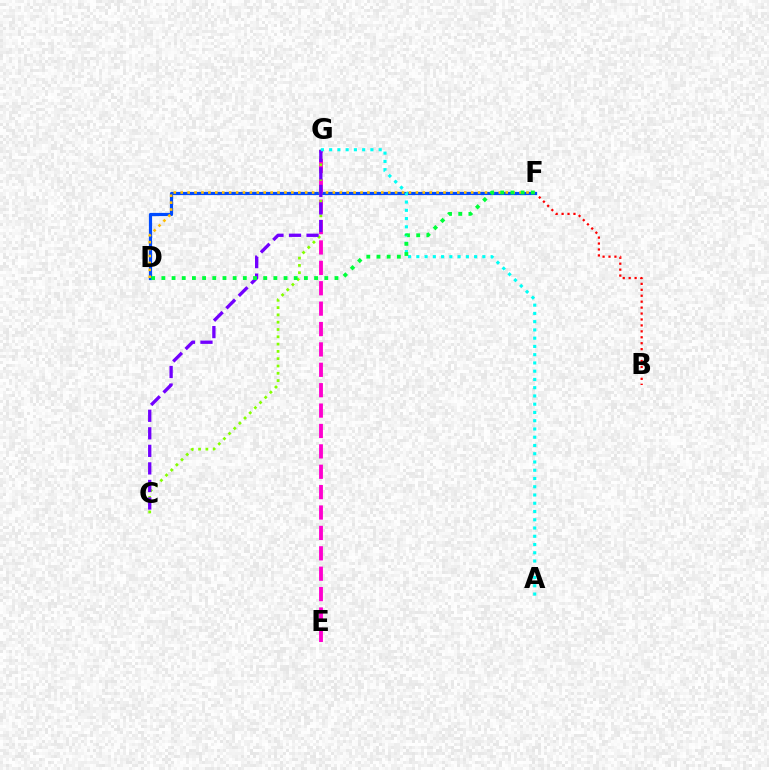{('B', 'F'): [{'color': '#ff0000', 'line_style': 'dotted', 'thickness': 1.61}], ('D', 'F'): [{'color': '#004bff', 'line_style': 'solid', 'thickness': 2.31}, {'color': '#ffbd00', 'line_style': 'dotted', 'thickness': 1.88}, {'color': '#00ff39', 'line_style': 'dotted', 'thickness': 2.77}], ('E', 'G'): [{'color': '#ff00cf', 'line_style': 'dashed', 'thickness': 2.77}], ('C', 'G'): [{'color': '#84ff00', 'line_style': 'dotted', 'thickness': 1.98}, {'color': '#7200ff', 'line_style': 'dashed', 'thickness': 2.38}], ('A', 'G'): [{'color': '#00fff6', 'line_style': 'dotted', 'thickness': 2.24}]}